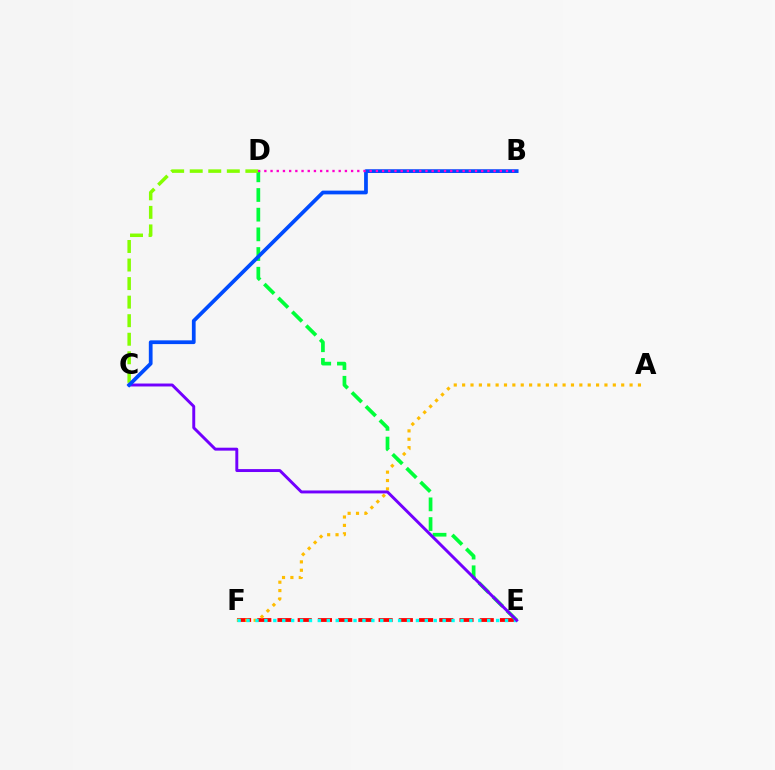{('E', 'F'): [{'color': '#ff0000', 'line_style': 'dashed', 'thickness': 2.75}, {'color': '#00fff6', 'line_style': 'dotted', 'thickness': 2.42}], ('A', 'F'): [{'color': '#ffbd00', 'line_style': 'dotted', 'thickness': 2.27}], ('D', 'E'): [{'color': '#00ff39', 'line_style': 'dashed', 'thickness': 2.67}], ('C', 'E'): [{'color': '#7200ff', 'line_style': 'solid', 'thickness': 2.11}], ('C', 'D'): [{'color': '#84ff00', 'line_style': 'dashed', 'thickness': 2.52}], ('B', 'C'): [{'color': '#004bff', 'line_style': 'solid', 'thickness': 2.7}], ('B', 'D'): [{'color': '#ff00cf', 'line_style': 'dotted', 'thickness': 1.68}]}